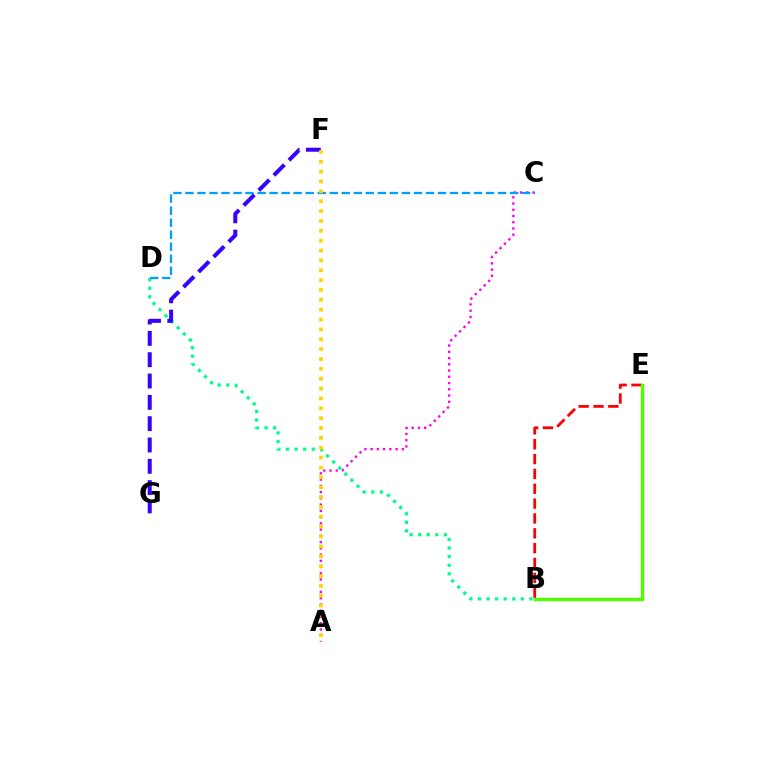{('B', 'E'): [{'color': '#ff0000', 'line_style': 'dashed', 'thickness': 2.02}, {'color': '#4fff00', 'line_style': 'solid', 'thickness': 2.43}], ('B', 'D'): [{'color': '#00ff86', 'line_style': 'dotted', 'thickness': 2.33}], ('A', 'C'): [{'color': '#ff00ed', 'line_style': 'dotted', 'thickness': 1.7}], ('C', 'D'): [{'color': '#009eff', 'line_style': 'dashed', 'thickness': 1.63}], ('F', 'G'): [{'color': '#3700ff', 'line_style': 'dashed', 'thickness': 2.9}], ('A', 'F'): [{'color': '#ffd500', 'line_style': 'dotted', 'thickness': 2.68}]}